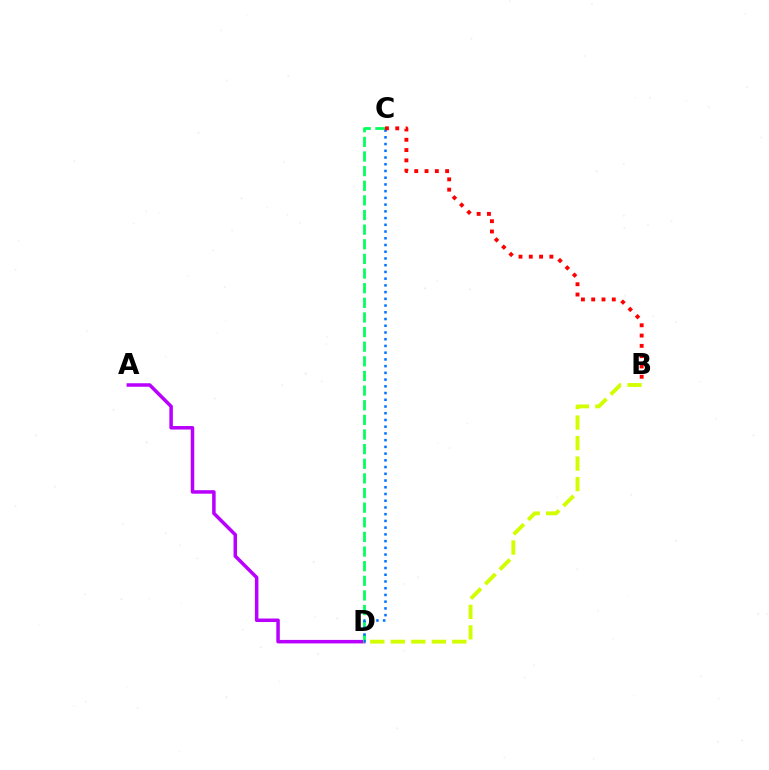{('A', 'D'): [{'color': '#b900ff', 'line_style': 'solid', 'thickness': 2.52}], ('C', 'D'): [{'color': '#00ff5c', 'line_style': 'dashed', 'thickness': 1.99}, {'color': '#0074ff', 'line_style': 'dotted', 'thickness': 1.83}], ('B', 'C'): [{'color': '#ff0000', 'line_style': 'dotted', 'thickness': 2.8}], ('B', 'D'): [{'color': '#d1ff00', 'line_style': 'dashed', 'thickness': 2.79}]}